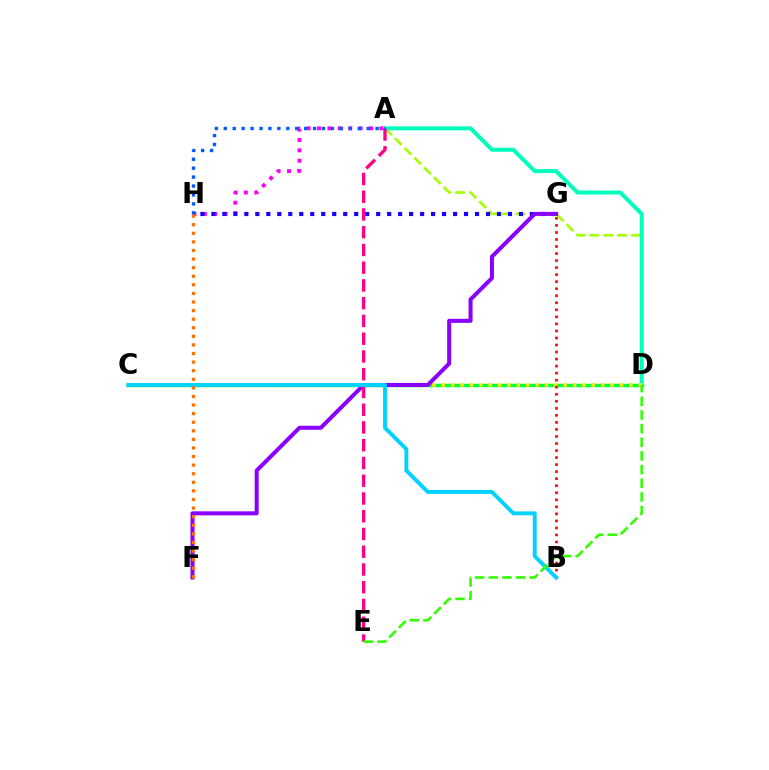{('C', 'D'): [{'color': '#00ff45', 'line_style': 'solid', 'thickness': 2.5}, {'color': '#ffe600', 'line_style': 'dotted', 'thickness': 2.55}], ('A', 'D'): [{'color': '#a2ff00', 'line_style': 'dashed', 'thickness': 1.88}, {'color': '#00ffbb', 'line_style': 'solid', 'thickness': 2.87}], ('A', 'H'): [{'color': '#fa00f9', 'line_style': 'dotted', 'thickness': 2.83}, {'color': '#005dff', 'line_style': 'dotted', 'thickness': 2.43}], ('G', 'H'): [{'color': '#1900ff', 'line_style': 'dotted', 'thickness': 2.98}], ('F', 'G'): [{'color': '#8a00ff', 'line_style': 'solid', 'thickness': 2.91}], ('A', 'E'): [{'color': '#ff0088', 'line_style': 'dashed', 'thickness': 2.41}], ('B', 'G'): [{'color': '#ff0000', 'line_style': 'dotted', 'thickness': 1.91}], ('B', 'C'): [{'color': '#00d3ff', 'line_style': 'solid', 'thickness': 2.82}], ('F', 'H'): [{'color': '#ff7000', 'line_style': 'dotted', 'thickness': 2.33}], ('D', 'E'): [{'color': '#31ff00', 'line_style': 'dashed', 'thickness': 1.86}]}